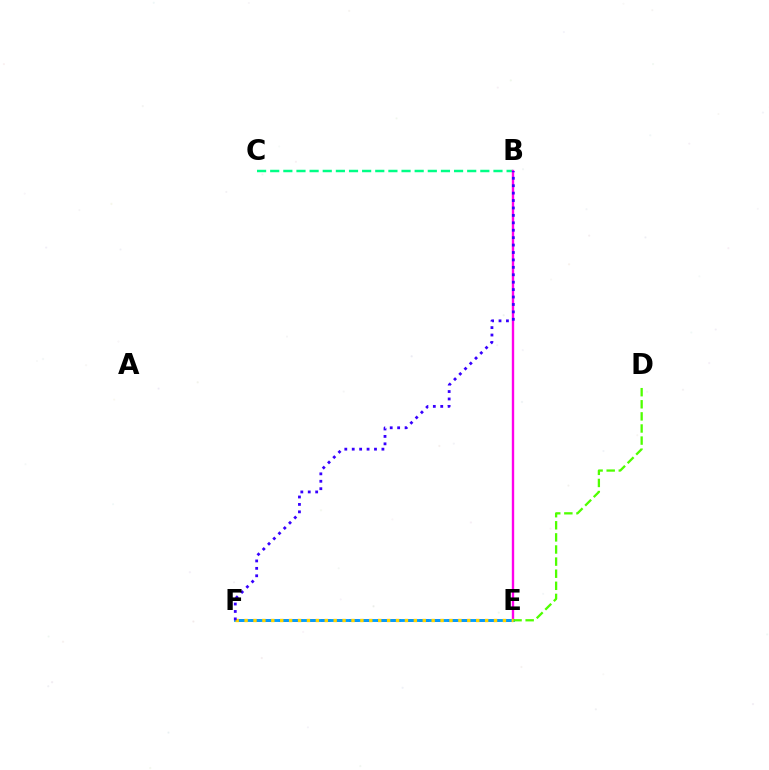{('E', 'F'): [{'color': '#ff0000', 'line_style': 'dashed', 'thickness': 1.91}, {'color': '#009eff', 'line_style': 'solid', 'thickness': 2.06}, {'color': '#ffd500', 'line_style': 'dotted', 'thickness': 2.42}], ('B', 'C'): [{'color': '#00ff86', 'line_style': 'dashed', 'thickness': 1.78}], ('B', 'E'): [{'color': '#ff00ed', 'line_style': 'solid', 'thickness': 1.71}], ('D', 'E'): [{'color': '#4fff00', 'line_style': 'dashed', 'thickness': 1.64}], ('B', 'F'): [{'color': '#3700ff', 'line_style': 'dotted', 'thickness': 2.02}]}